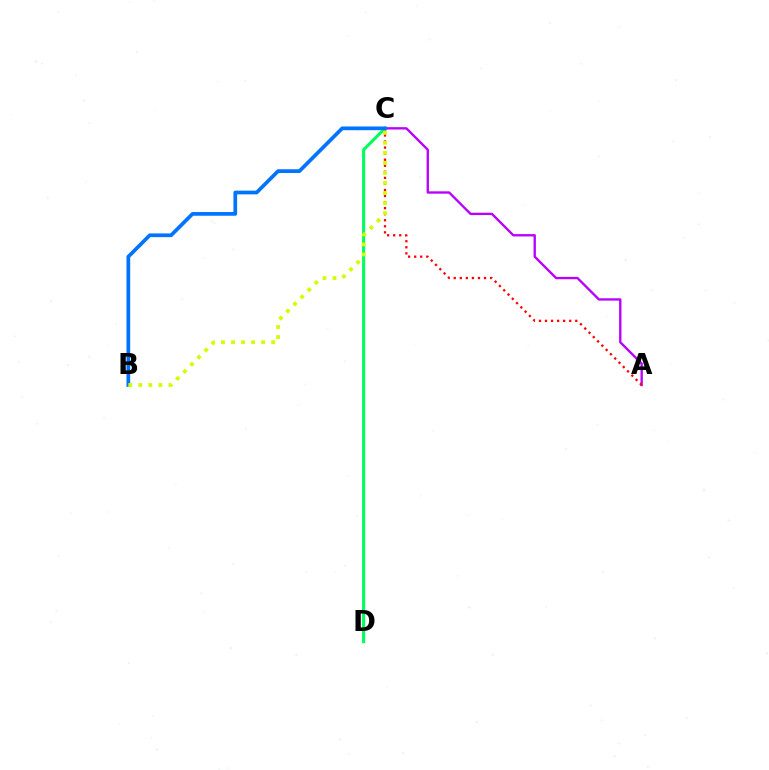{('A', 'C'): [{'color': '#b900ff', 'line_style': 'solid', 'thickness': 1.69}, {'color': '#ff0000', 'line_style': 'dotted', 'thickness': 1.65}], ('C', 'D'): [{'color': '#00ff5c', 'line_style': 'solid', 'thickness': 2.21}], ('B', 'C'): [{'color': '#0074ff', 'line_style': 'solid', 'thickness': 2.67}, {'color': '#d1ff00', 'line_style': 'dotted', 'thickness': 2.73}]}